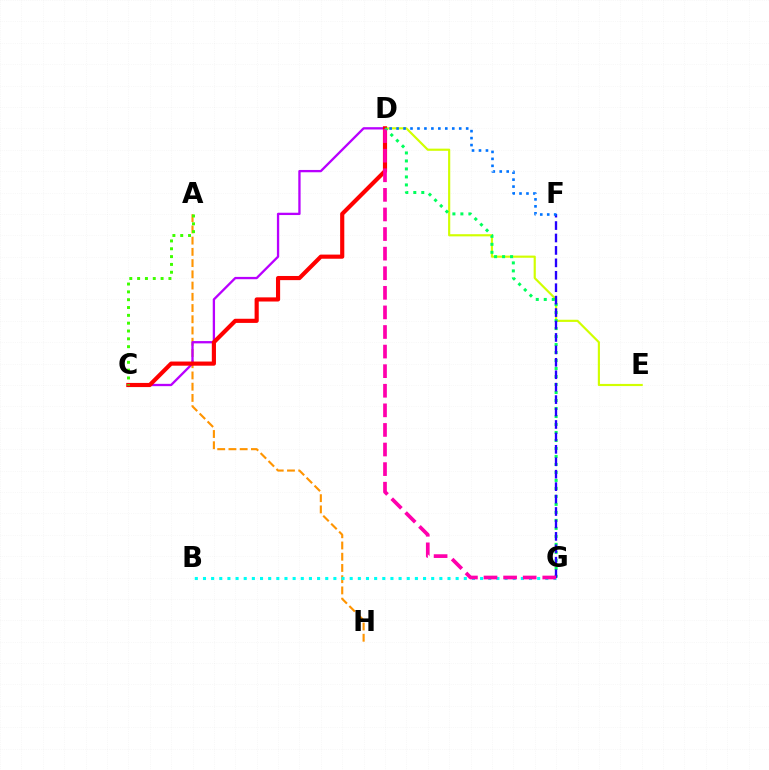{('A', 'H'): [{'color': '#ff9400', 'line_style': 'dashed', 'thickness': 1.53}], ('D', 'E'): [{'color': '#d1ff00', 'line_style': 'solid', 'thickness': 1.56}], ('C', 'D'): [{'color': '#b900ff', 'line_style': 'solid', 'thickness': 1.66}, {'color': '#ff0000', 'line_style': 'solid', 'thickness': 2.99}], ('D', 'G'): [{'color': '#00ff5c', 'line_style': 'dotted', 'thickness': 2.17}, {'color': '#ff00ac', 'line_style': 'dashed', 'thickness': 2.66}], ('B', 'G'): [{'color': '#00fff6', 'line_style': 'dotted', 'thickness': 2.21}], ('F', 'G'): [{'color': '#2500ff', 'line_style': 'dashed', 'thickness': 1.69}], ('A', 'C'): [{'color': '#3dff00', 'line_style': 'dotted', 'thickness': 2.13}], ('D', 'F'): [{'color': '#0074ff', 'line_style': 'dotted', 'thickness': 1.89}]}